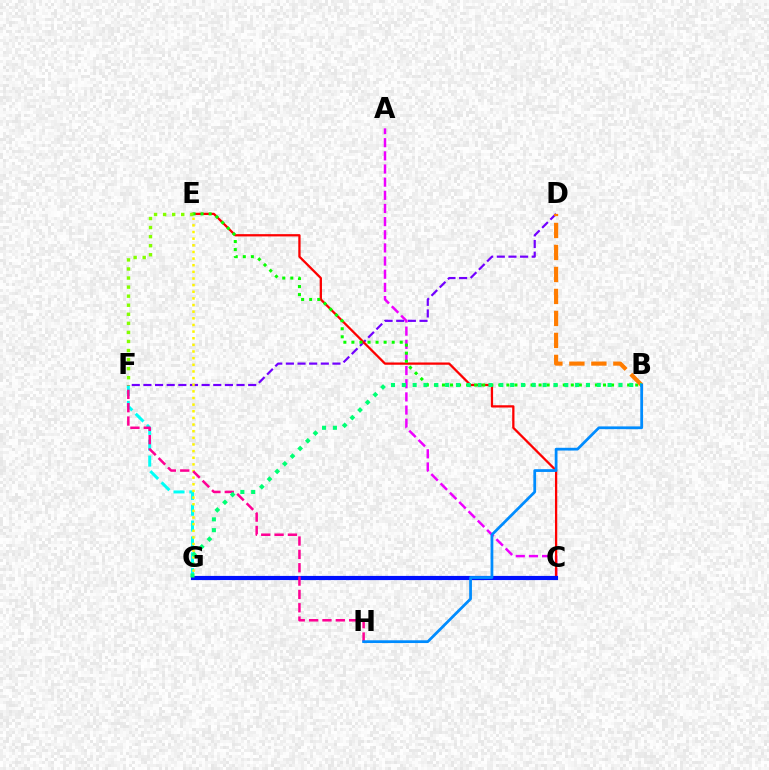{('D', 'F'): [{'color': '#7200ff', 'line_style': 'dashed', 'thickness': 1.58}], ('F', 'G'): [{'color': '#00fff6', 'line_style': 'dashed', 'thickness': 2.16}], ('A', 'C'): [{'color': '#ee00ff', 'line_style': 'dashed', 'thickness': 1.79}], ('C', 'E'): [{'color': '#ff0000', 'line_style': 'solid', 'thickness': 1.64}], ('E', 'G'): [{'color': '#fcf500', 'line_style': 'dotted', 'thickness': 1.8}], ('C', 'G'): [{'color': '#0010ff', 'line_style': 'solid', 'thickness': 2.99}], ('F', 'H'): [{'color': '#ff0094', 'line_style': 'dashed', 'thickness': 1.81}], ('B', 'E'): [{'color': '#08ff00', 'line_style': 'dotted', 'thickness': 2.19}], ('B', 'D'): [{'color': '#ff7c00', 'line_style': 'dashed', 'thickness': 2.99}], ('B', 'G'): [{'color': '#00ff74', 'line_style': 'dotted', 'thickness': 2.94}], ('B', 'H'): [{'color': '#008cff', 'line_style': 'solid', 'thickness': 1.99}], ('E', 'F'): [{'color': '#84ff00', 'line_style': 'dotted', 'thickness': 2.46}]}